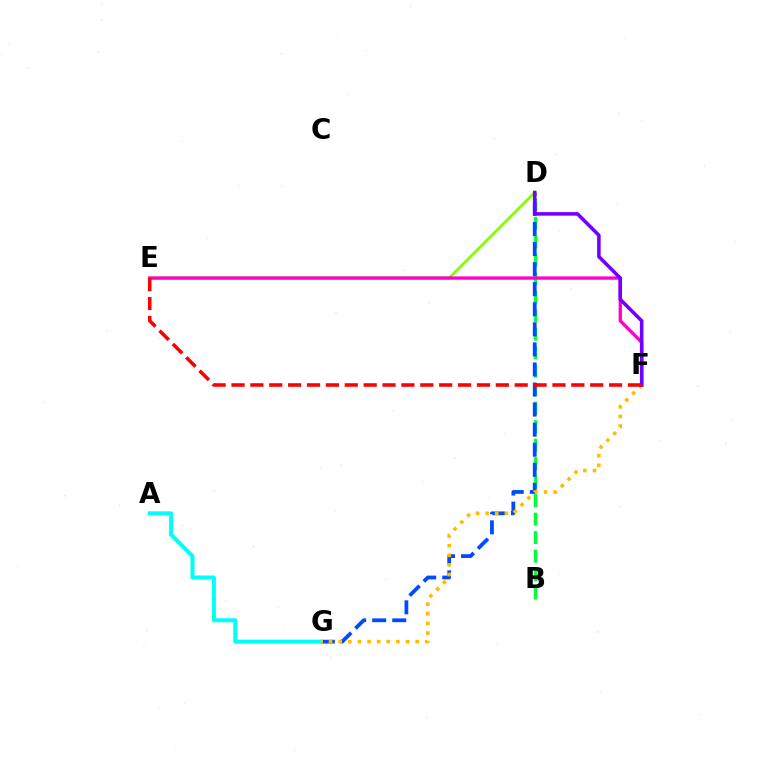{('B', 'D'): [{'color': '#00ff39', 'line_style': 'dashed', 'thickness': 2.51}], ('D', 'G'): [{'color': '#004bff', 'line_style': 'dashed', 'thickness': 2.73}], ('D', 'E'): [{'color': '#84ff00', 'line_style': 'solid', 'thickness': 2.05}], ('A', 'G'): [{'color': '#00fff6', 'line_style': 'solid', 'thickness': 2.88}], ('F', 'G'): [{'color': '#ffbd00', 'line_style': 'dotted', 'thickness': 2.61}], ('E', 'F'): [{'color': '#ff00cf', 'line_style': 'solid', 'thickness': 2.41}, {'color': '#ff0000', 'line_style': 'dashed', 'thickness': 2.56}], ('D', 'F'): [{'color': '#7200ff', 'line_style': 'solid', 'thickness': 2.55}]}